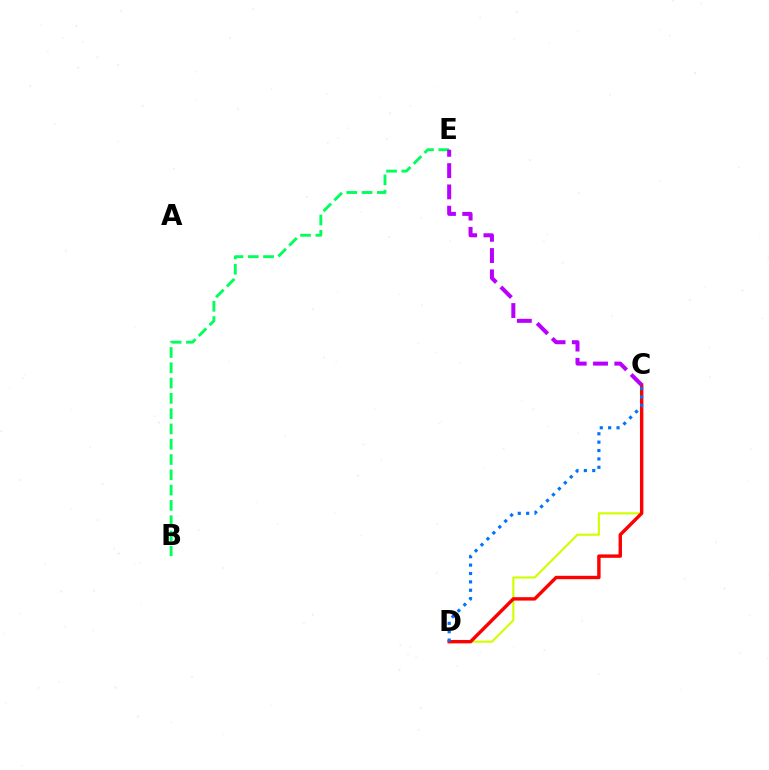{('B', 'E'): [{'color': '#00ff5c', 'line_style': 'dashed', 'thickness': 2.08}], ('C', 'D'): [{'color': '#d1ff00', 'line_style': 'solid', 'thickness': 1.54}, {'color': '#ff0000', 'line_style': 'solid', 'thickness': 2.45}, {'color': '#0074ff', 'line_style': 'dotted', 'thickness': 2.28}], ('C', 'E'): [{'color': '#b900ff', 'line_style': 'dashed', 'thickness': 2.89}]}